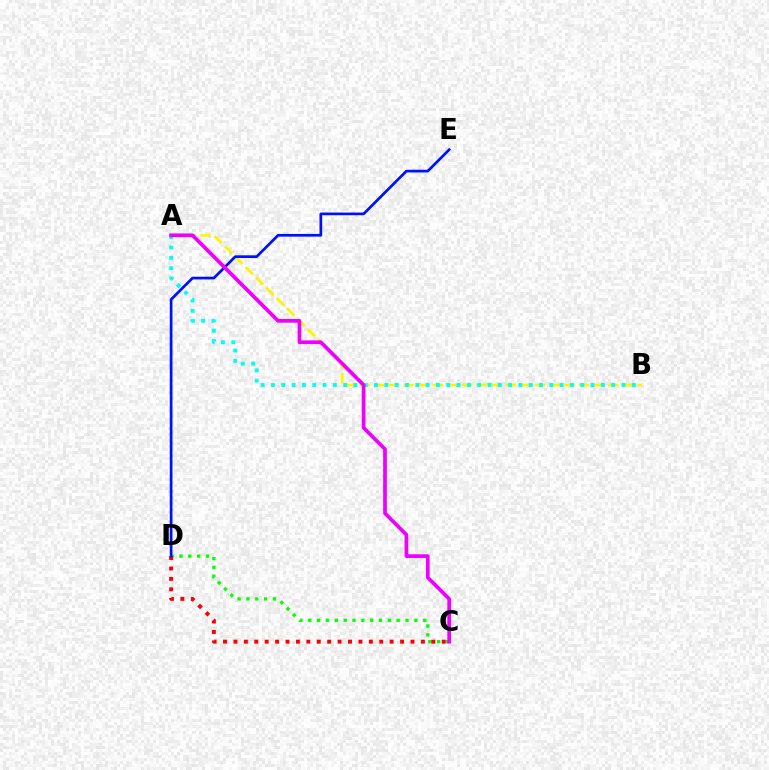{('A', 'B'): [{'color': '#fcf500', 'line_style': 'dashed', 'thickness': 1.99}, {'color': '#00fff6', 'line_style': 'dotted', 'thickness': 2.8}], ('C', 'D'): [{'color': '#08ff00', 'line_style': 'dotted', 'thickness': 2.4}, {'color': '#ff0000', 'line_style': 'dotted', 'thickness': 2.83}], ('D', 'E'): [{'color': '#0010ff', 'line_style': 'solid', 'thickness': 1.95}], ('A', 'C'): [{'color': '#ee00ff', 'line_style': 'solid', 'thickness': 2.67}]}